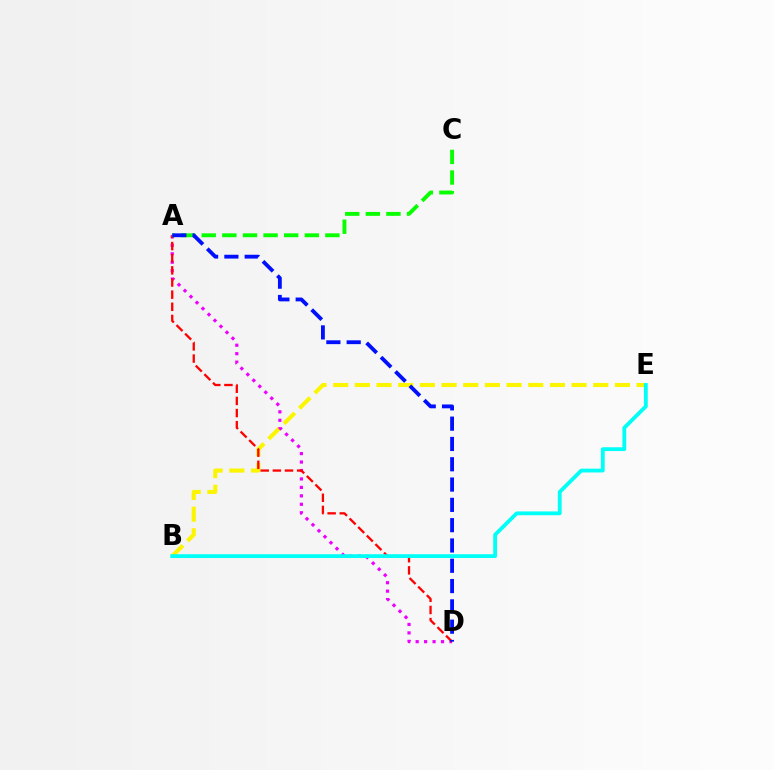{('B', 'E'): [{'color': '#fcf500', 'line_style': 'dashed', 'thickness': 2.94}, {'color': '#00fff6', 'line_style': 'solid', 'thickness': 2.74}], ('A', 'D'): [{'color': '#ee00ff', 'line_style': 'dotted', 'thickness': 2.3}, {'color': '#ff0000', 'line_style': 'dashed', 'thickness': 1.65}, {'color': '#0010ff', 'line_style': 'dashed', 'thickness': 2.76}], ('A', 'C'): [{'color': '#08ff00', 'line_style': 'dashed', 'thickness': 2.8}]}